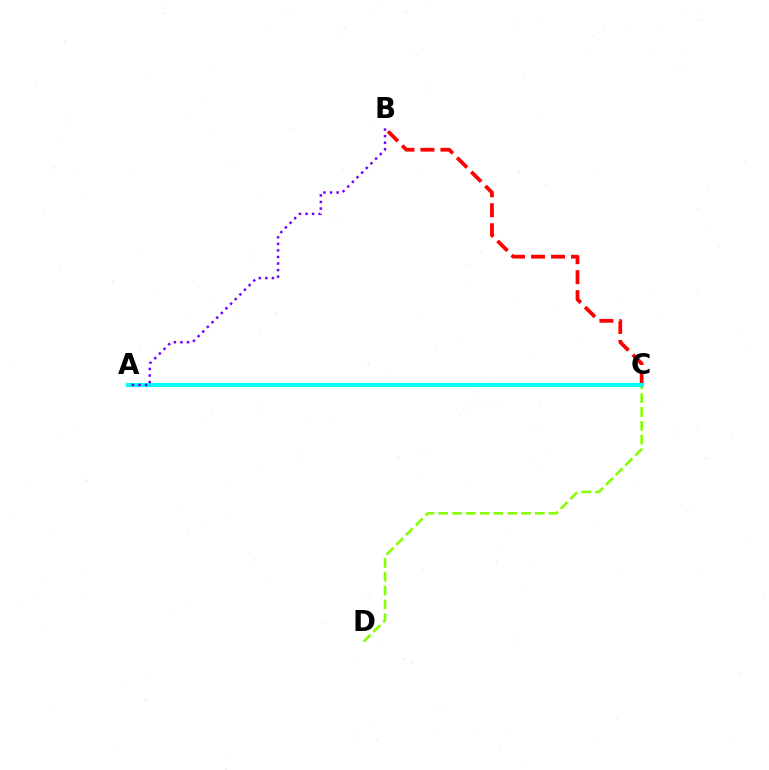{('C', 'D'): [{'color': '#84ff00', 'line_style': 'dashed', 'thickness': 1.87}], ('B', 'C'): [{'color': '#ff0000', 'line_style': 'dashed', 'thickness': 2.72}], ('A', 'C'): [{'color': '#00fff6', 'line_style': 'solid', 'thickness': 2.98}], ('A', 'B'): [{'color': '#7200ff', 'line_style': 'dotted', 'thickness': 1.78}]}